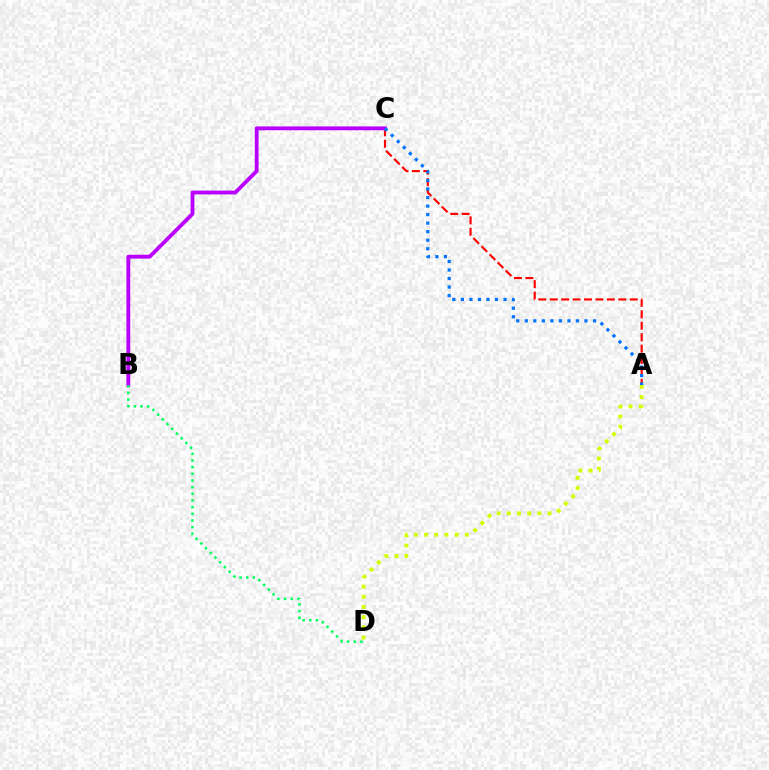{('A', 'C'): [{'color': '#ff0000', 'line_style': 'dashed', 'thickness': 1.55}, {'color': '#0074ff', 'line_style': 'dotted', 'thickness': 2.32}], ('B', 'C'): [{'color': '#b900ff', 'line_style': 'solid', 'thickness': 2.77}], ('A', 'D'): [{'color': '#d1ff00', 'line_style': 'dotted', 'thickness': 2.77}], ('B', 'D'): [{'color': '#00ff5c', 'line_style': 'dotted', 'thickness': 1.81}]}